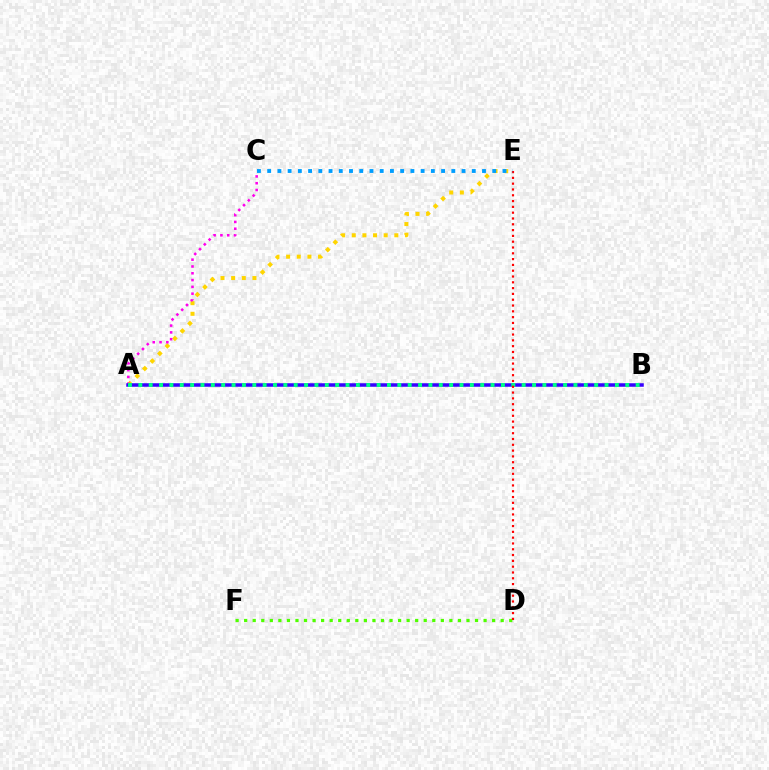{('A', 'E'): [{'color': '#ffd500', 'line_style': 'dotted', 'thickness': 2.89}], ('A', 'C'): [{'color': '#ff00ed', 'line_style': 'dotted', 'thickness': 1.85}], ('D', 'F'): [{'color': '#4fff00', 'line_style': 'dotted', 'thickness': 2.32}], ('A', 'B'): [{'color': '#3700ff', 'line_style': 'solid', 'thickness': 2.53}, {'color': '#00ff86', 'line_style': 'dotted', 'thickness': 2.81}], ('D', 'E'): [{'color': '#ff0000', 'line_style': 'dotted', 'thickness': 1.58}], ('C', 'E'): [{'color': '#009eff', 'line_style': 'dotted', 'thickness': 2.78}]}